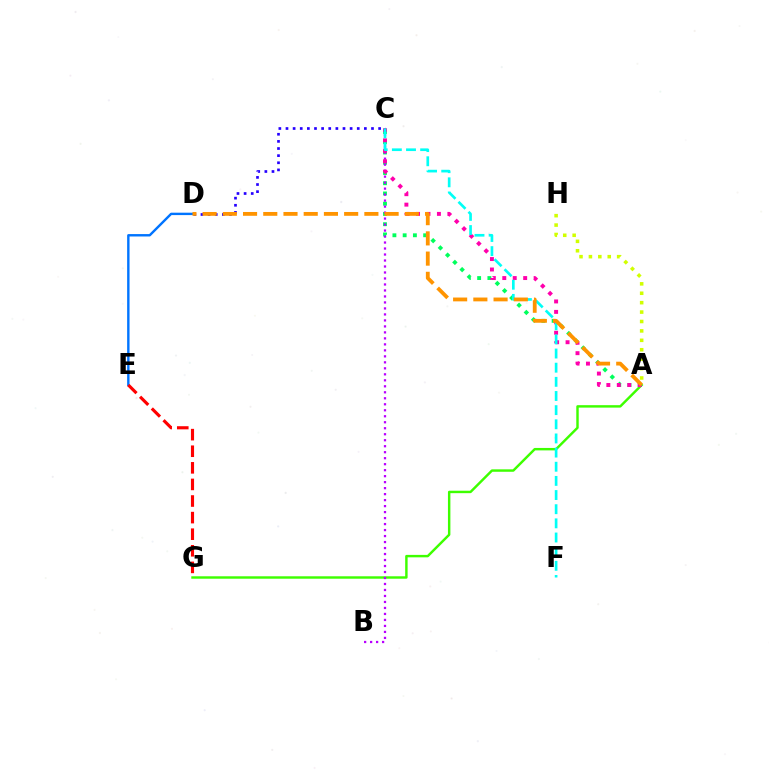{('A', 'G'): [{'color': '#3dff00', 'line_style': 'solid', 'thickness': 1.76}], ('A', 'C'): [{'color': '#00ff5c', 'line_style': 'dotted', 'thickness': 2.78}, {'color': '#ff00ac', 'line_style': 'dotted', 'thickness': 2.84}], ('D', 'E'): [{'color': '#0074ff', 'line_style': 'solid', 'thickness': 1.73}], ('B', 'C'): [{'color': '#b900ff', 'line_style': 'dotted', 'thickness': 1.63}], ('C', 'D'): [{'color': '#2500ff', 'line_style': 'dotted', 'thickness': 1.94}], ('E', 'G'): [{'color': '#ff0000', 'line_style': 'dashed', 'thickness': 2.25}], ('C', 'F'): [{'color': '#00fff6', 'line_style': 'dashed', 'thickness': 1.92}], ('A', 'D'): [{'color': '#ff9400', 'line_style': 'dashed', 'thickness': 2.75}], ('A', 'H'): [{'color': '#d1ff00', 'line_style': 'dotted', 'thickness': 2.56}]}